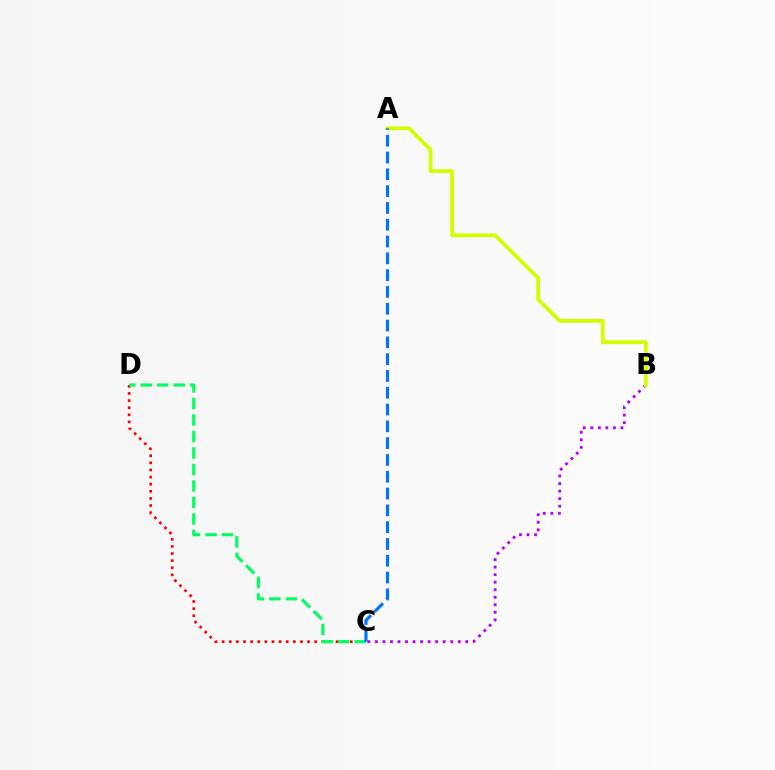{('B', 'C'): [{'color': '#b900ff', 'line_style': 'dotted', 'thickness': 2.05}], ('C', 'D'): [{'color': '#ff0000', 'line_style': 'dotted', 'thickness': 1.93}, {'color': '#00ff5c', 'line_style': 'dashed', 'thickness': 2.24}], ('A', 'B'): [{'color': '#d1ff00', 'line_style': 'solid', 'thickness': 2.72}], ('A', 'C'): [{'color': '#0074ff', 'line_style': 'dashed', 'thickness': 2.28}]}